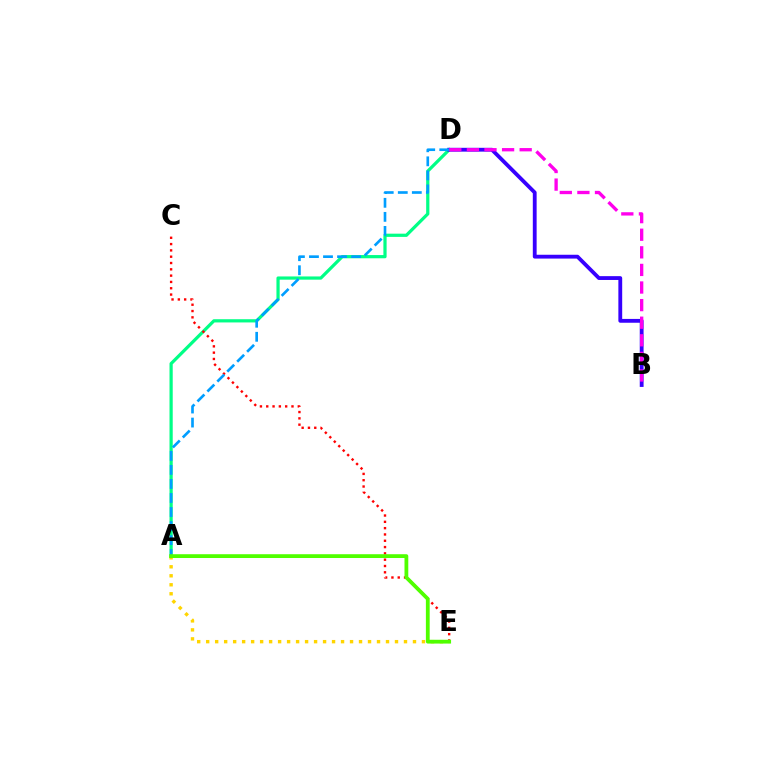{('A', 'D'): [{'color': '#00ff86', 'line_style': 'solid', 'thickness': 2.32}, {'color': '#009eff', 'line_style': 'dashed', 'thickness': 1.91}], ('B', 'D'): [{'color': '#3700ff', 'line_style': 'solid', 'thickness': 2.75}, {'color': '#ff00ed', 'line_style': 'dashed', 'thickness': 2.39}], ('C', 'E'): [{'color': '#ff0000', 'line_style': 'dotted', 'thickness': 1.71}], ('A', 'E'): [{'color': '#ffd500', 'line_style': 'dotted', 'thickness': 2.44}, {'color': '#4fff00', 'line_style': 'solid', 'thickness': 2.73}]}